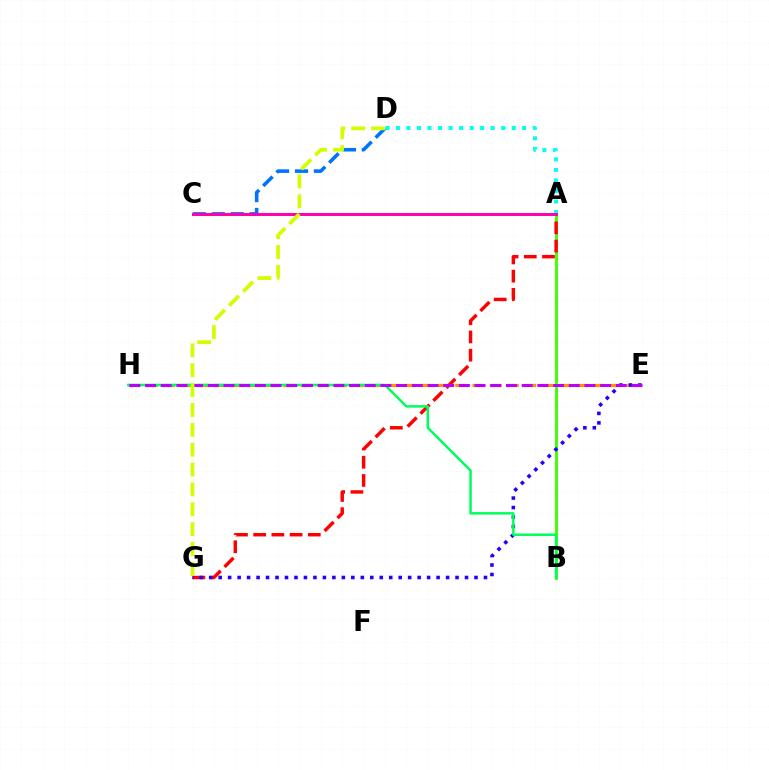{('A', 'B'): [{'color': '#3dff00', 'line_style': 'solid', 'thickness': 2.07}], ('A', 'G'): [{'color': '#ff0000', 'line_style': 'dashed', 'thickness': 2.47}], ('E', 'H'): [{'color': '#ff9400', 'line_style': 'dashed', 'thickness': 2.34}, {'color': '#b900ff', 'line_style': 'dashed', 'thickness': 2.13}], ('C', 'D'): [{'color': '#0074ff', 'line_style': 'dashed', 'thickness': 2.57}], ('E', 'G'): [{'color': '#2500ff', 'line_style': 'dotted', 'thickness': 2.57}], ('A', 'D'): [{'color': '#00fff6', 'line_style': 'dotted', 'thickness': 2.86}], ('B', 'H'): [{'color': '#00ff5c', 'line_style': 'solid', 'thickness': 1.8}], ('A', 'C'): [{'color': '#ff00ac', 'line_style': 'solid', 'thickness': 2.14}], ('D', 'G'): [{'color': '#d1ff00', 'line_style': 'dashed', 'thickness': 2.7}]}